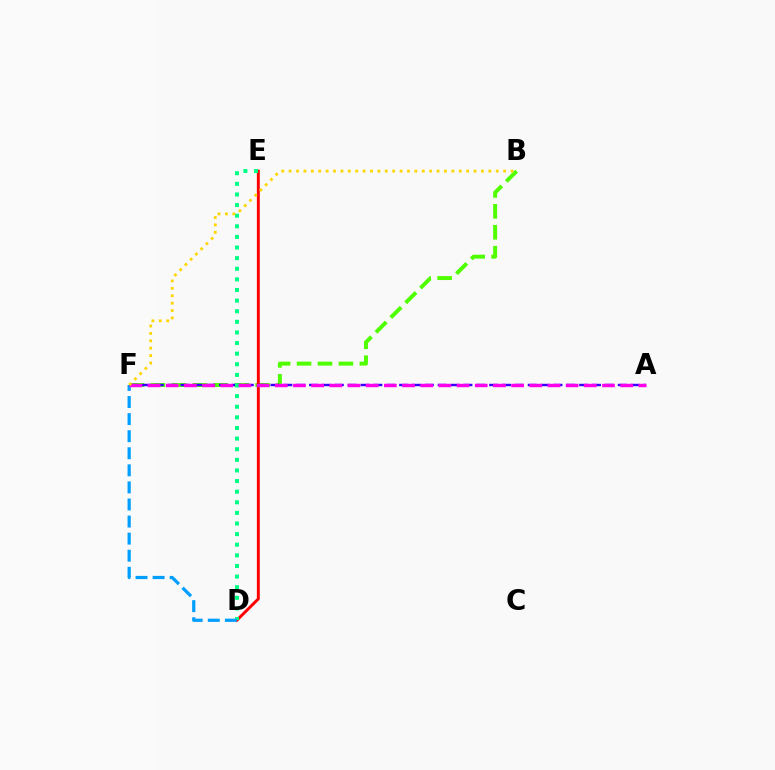{('B', 'F'): [{'color': '#4fff00', 'line_style': 'dashed', 'thickness': 2.84}, {'color': '#ffd500', 'line_style': 'dotted', 'thickness': 2.01}], ('A', 'F'): [{'color': '#3700ff', 'line_style': 'dashed', 'thickness': 1.75}, {'color': '#ff00ed', 'line_style': 'dashed', 'thickness': 2.47}], ('D', 'E'): [{'color': '#ff0000', 'line_style': 'solid', 'thickness': 2.11}, {'color': '#00ff86', 'line_style': 'dotted', 'thickness': 2.88}], ('D', 'F'): [{'color': '#009eff', 'line_style': 'dashed', 'thickness': 2.32}]}